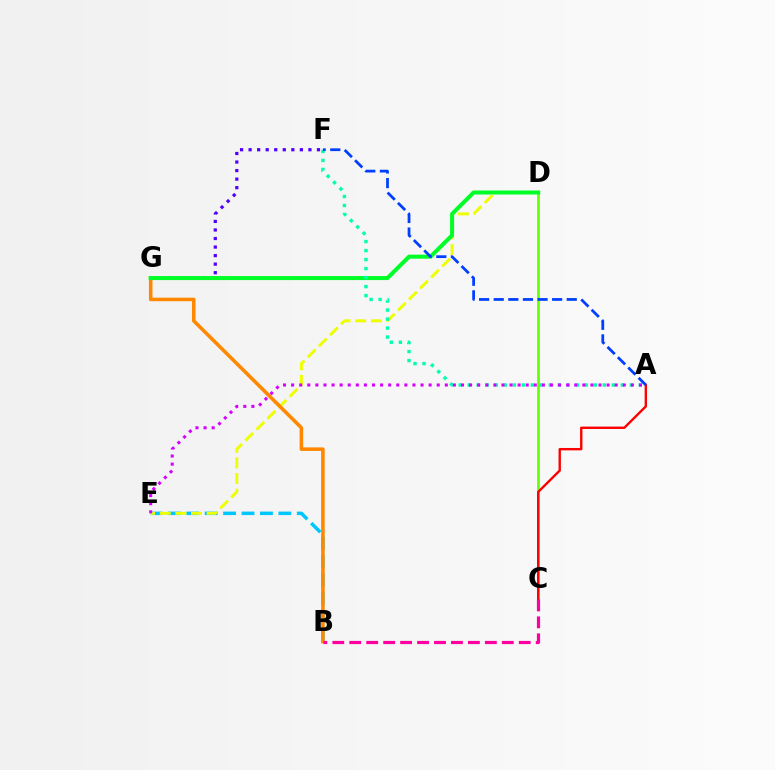{('F', 'G'): [{'color': '#4f00ff', 'line_style': 'dotted', 'thickness': 2.32}], ('B', 'E'): [{'color': '#00c7ff', 'line_style': 'dashed', 'thickness': 2.5}], ('C', 'D'): [{'color': '#66ff00', 'line_style': 'solid', 'thickness': 1.91}], ('D', 'E'): [{'color': '#eeff00', 'line_style': 'dashed', 'thickness': 2.12}], ('B', 'G'): [{'color': '#ff8800', 'line_style': 'solid', 'thickness': 2.55}], ('D', 'G'): [{'color': '#00ff27', 'line_style': 'solid', 'thickness': 2.9}], ('A', 'C'): [{'color': '#ff0000', 'line_style': 'solid', 'thickness': 1.71}], ('A', 'F'): [{'color': '#00ffaf', 'line_style': 'dotted', 'thickness': 2.45}, {'color': '#003fff', 'line_style': 'dashed', 'thickness': 1.98}], ('A', 'E'): [{'color': '#d600ff', 'line_style': 'dotted', 'thickness': 2.2}], ('B', 'C'): [{'color': '#ff00a0', 'line_style': 'dashed', 'thickness': 2.3}]}